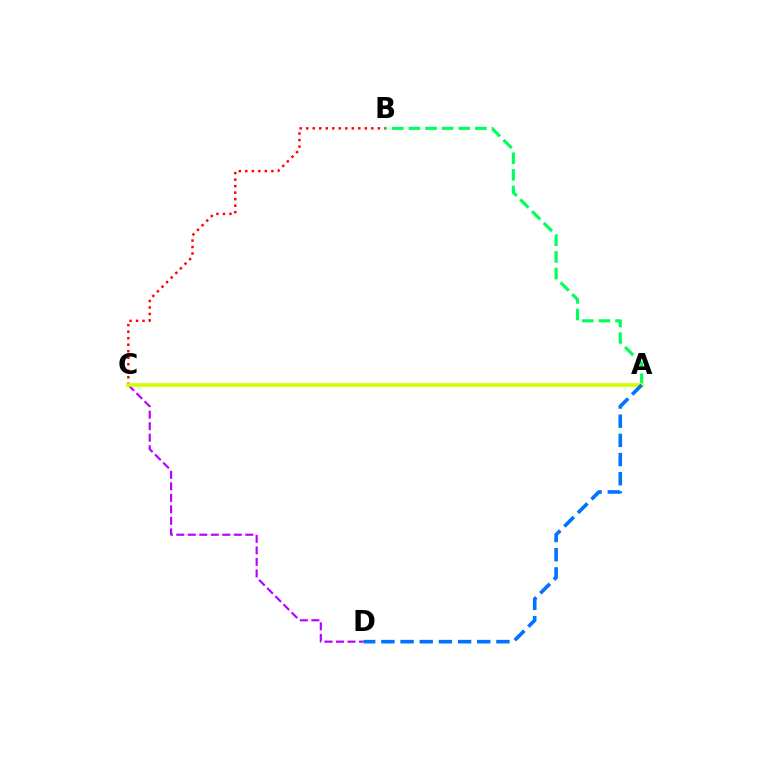{('C', 'D'): [{'color': '#b900ff', 'line_style': 'dashed', 'thickness': 1.56}], ('B', 'C'): [{'color': '#ff0000', 'line_style': 'dotted', 'thickness': 1.77}], ('A', 'B'): [{'color': '#00ff5c', 'line_style': 'dashed', 'thickness': 2.26}], ('A', 'C'): [{'color': '#d1ff00', 'line_style': 'solid', 'thickness': 2.67}], ('A', 'D'): [{'color': '#0074ff', 'line_style': 'dashed', 'thickness': 2.61}]}